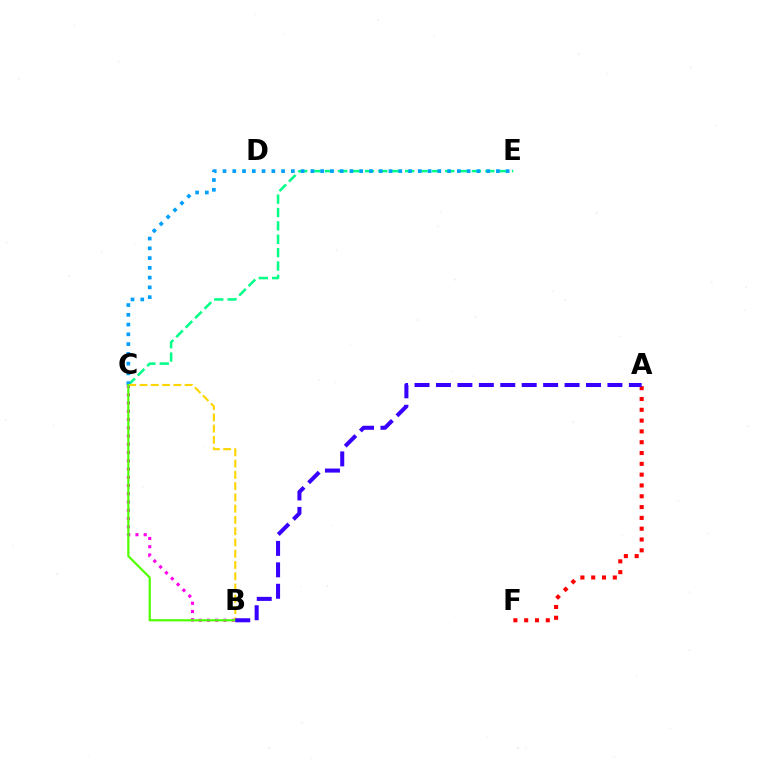{('C', 'E'): [{'color': '#00ff86', 'line_style': 'dashed', 'thickness': 1.82}, {'color': '#009eff', 'line_style': 'dotted', 'thickness': 2.65}], ('B', 'C'): [{'color': '#ff00ed', 'line_style': 'dotted', 'thickness': 2.24}, {'color': '#ffd500', 'line_style': 'dashed', 'thickness': 1.53}, {'color': '#4fff00', 'line_style': 'solid', 'thickness': 1.58}], ('A', 'F'): [{'color': '#ff0000', 'line_style': 'dotted', 'thickness': 2.94}], ('A', 'B'): [{'color': '#3700ff', 'line_style': 'dashed', 'thickness': 2.91}]}